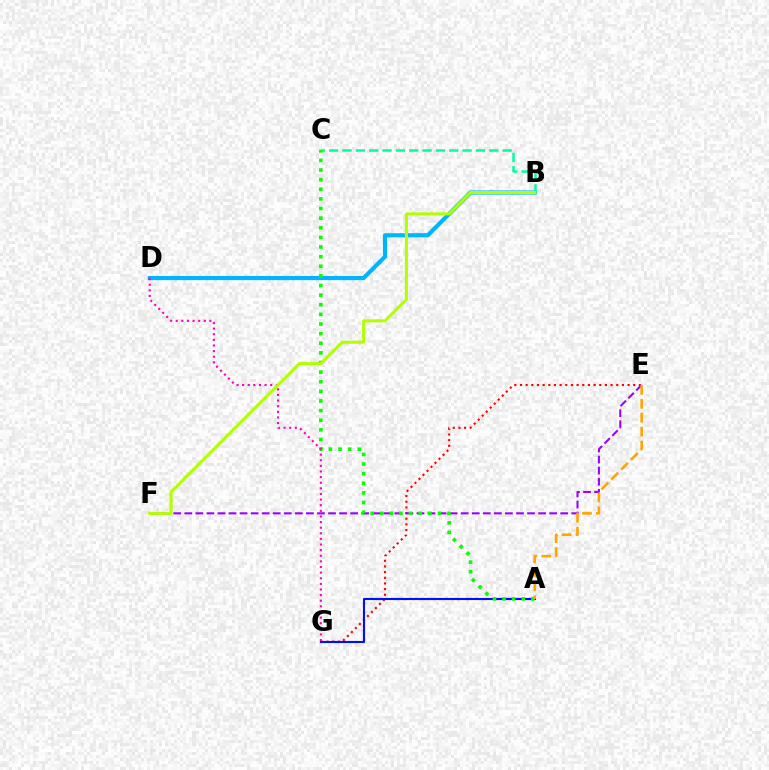{('B', 'D'): [{'color': '#00b5ff', 'line_style': 'solid', 'thickness': 2.99}], ('B', 'C'): [{'color': '#00ff9d', 'line_style': 'dashed', 'thickness': 1.81}], ('E', 'G'): [{'color': '#ff0000', 'line_style': 'dotted', 'thickness': 1.54}], ('E', 'F'): [{'color': '#9b00ff', 'line_style': 'dashed', 'thickness': 1.5}], ('A', 'G'): [{'color': '#0010ff', 'line_style': 'solid', 'thickness': 1.53}], ('A', 'C'): [{'color': '#08ff00', 'line_style': 'dotted', 'thickness': 2.61}], ('D', 'G'): [{'color': '#ff00bd', 'line_style': 'dotted', 'thickness': 1.53}], ('A', 'E'): [{'color': '#ffa500', 'line_style': 'dashed', 'thickness': 1.89}], ('B', 'F'): [{'color': '#b3ff00', 'line_style': 'solid', 'thickness': 2.19}]}